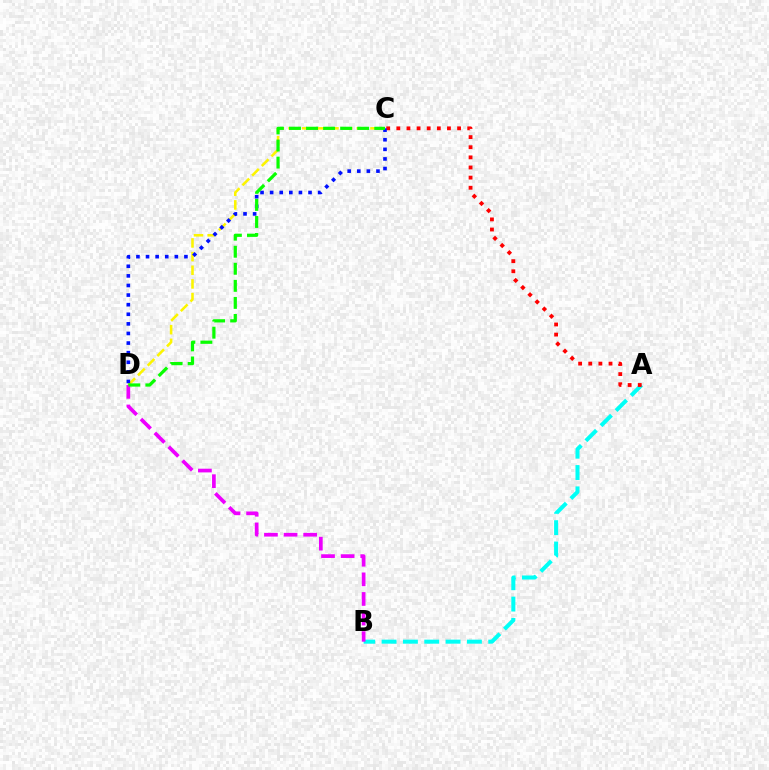{('C', 'D'): [{'color': '#fcf500', 'line_style': 'dashed', 'thickness': 1.86}, {'color': '#0010ff', 'line_style': 'dotted', 'thickness': 2.61}, {'color': '#08ff00', 'line_style': 'dashed', 'thickness': 2.32}], ('A', 'B'): [{'color': '#00fff6', 'line_style': 'dashed', 'thickness': 2.9}], ('B', 'D'): [{'color': '#ee00ff', 'line_style': 'dashed', 'thickness': 2.66}], ('A', 'C'): [{'color': '#ff0000', 'line_style': 'dotted', 'thickness': 2.75}]}